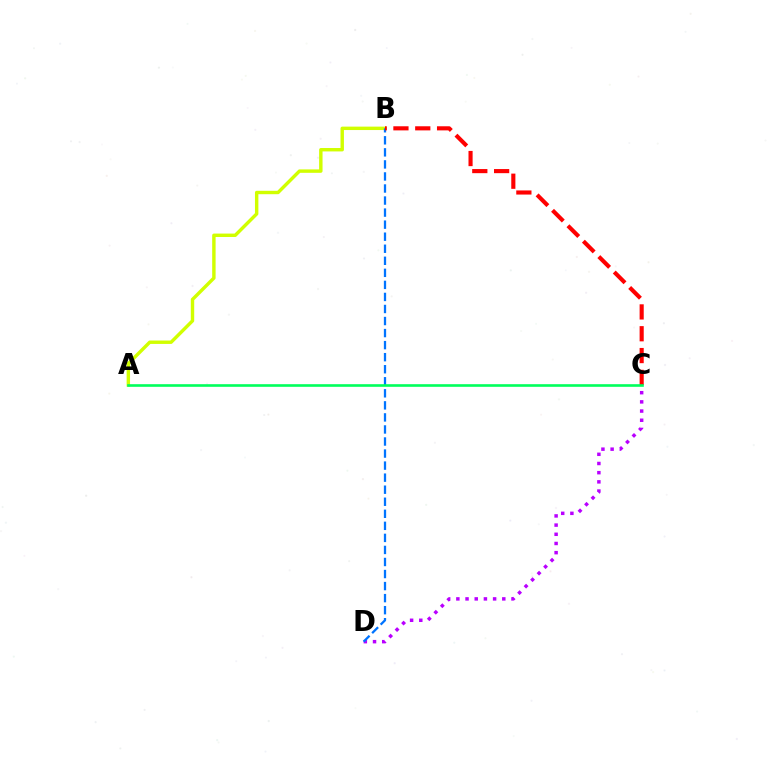{('C', 'D'): [{'color': '#b900ff', 'line_style': 'dotted', 'thickness': 2.5}], ('A', 'B'): [{'color': '#d1ff00', 'line_style': 'solid', 'thickness': 2.46}], ('B', 'D'): [{'color': '#0074ff', 'line_style': 'dashed', 'thickness': 1.64}], ('B', 'C'): [{'color': '#ff0000', 'line_style': 'dashed', 'thickness': 2.96}], ('A', 'C'): [{'color': '#00ff5c', 'line_style': 'solid', 'thickness': 1.89}]}